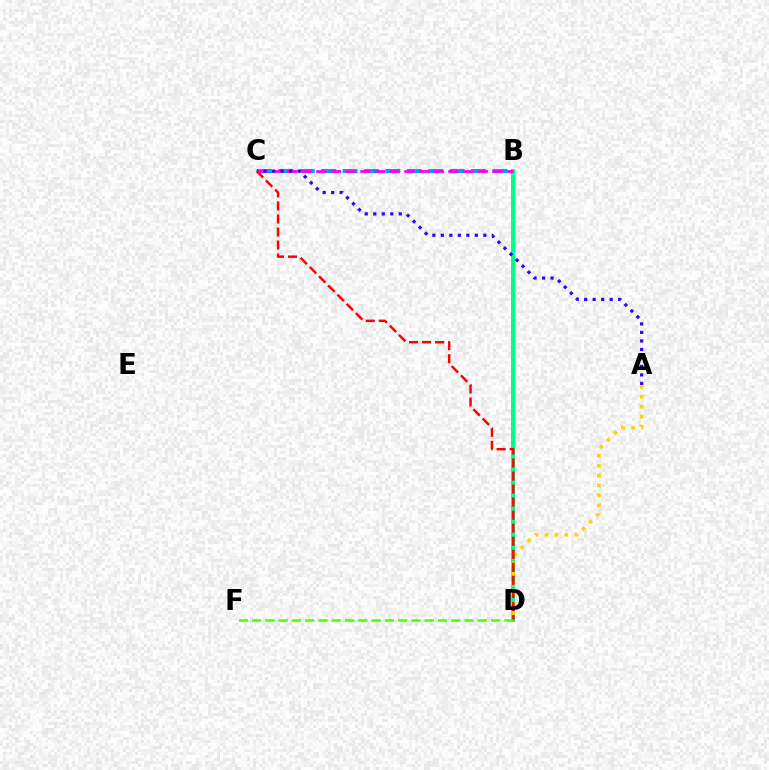{('B', 'D'): [{'color': '#00ff86', 'line_style': 'solid', 'thickness': 2.85}], ('A', 'D'): [{'color': '#ffd500', 'line_style': 'dotted', 'thickness': 2.69}], ('B', 'C'): [{'color': '#009eff', 'line_style': 'dashed', 'thickness': 2.91}, {'color': '#ff00ed', 'line_style': 'dashed', 'thickness': 1.99}], ('A', 'C'): [{'color': '#3700ff', 'line_style': 'dotted', 'thickness': 2.31}], ('C', 'D'): [{'color': '#ff0000', 'line_style': 'dashed', 'thickness': 1.77}], ('D', 'F'): [{'color': '#4fff00', 'line_style': 'dashed', 'thickness': 1.8}]}